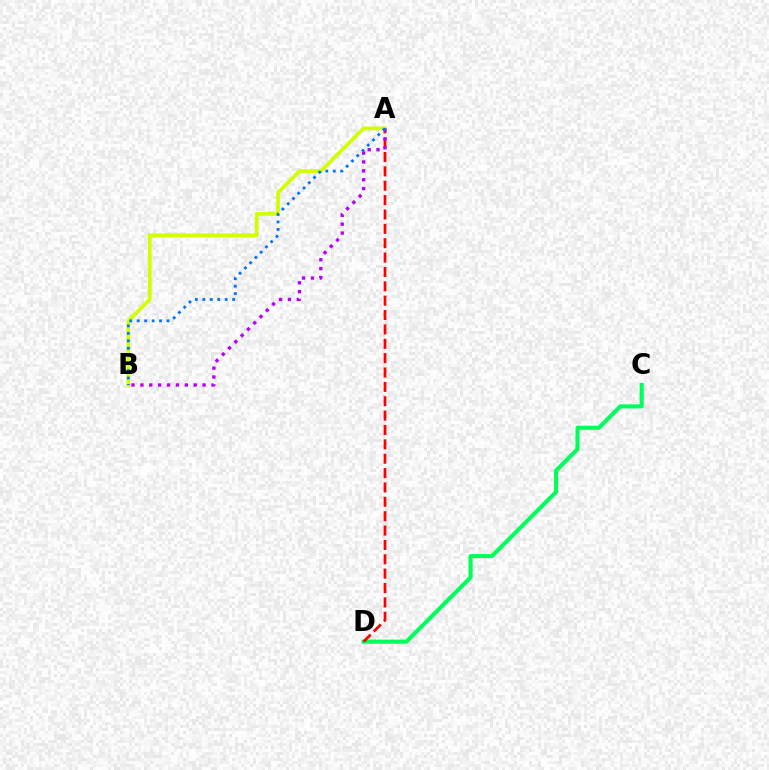{('C', 'D'): [{'color': '#00ff5c', 'line_style': 'solid', 'thickness': 2.95}], ('A', 'D'): [{'color': '#ff0000', 'line_style': 'dashed', 'thickness': 1.95}], ('A', 'B'): [{'color': '#d1ff00', 'line_style': 'solid', 'thickness': 2.67}, {'color': '#b900ff', 'line_style': 'dotted', 'thickness': 2.41}, {'color': '#0074ff', 'line_style': 'dotted', 'thickness': 2.02}]}